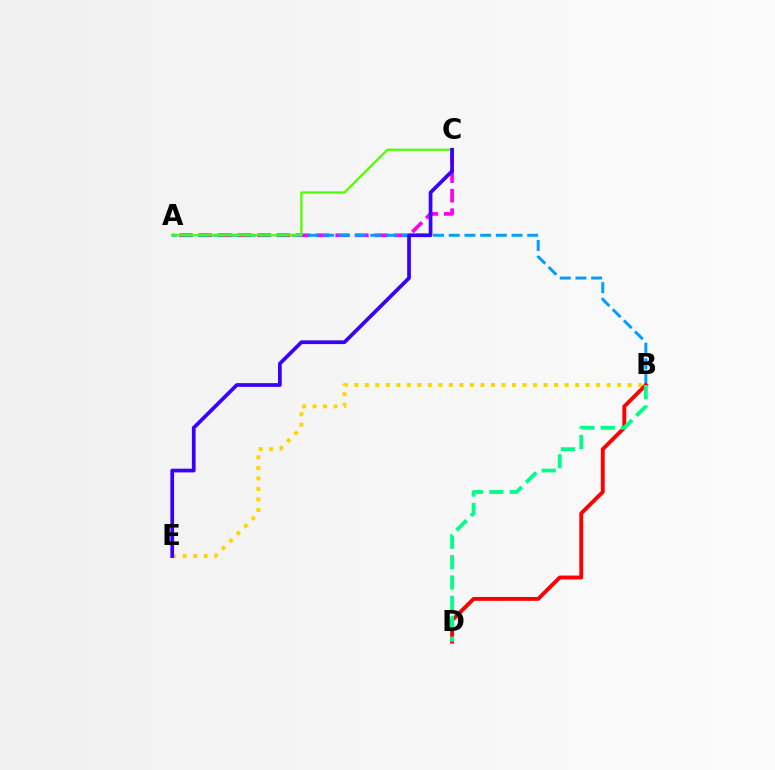{('A', 'C'): [{'color': '#ff00ed', 'line_style': 'dashed', 'thickness': 2.66}, {'color': '#4fff00', 'line_style': 'solid', 'thickness': 1.63}], ('A', 'B'): [{'color': '#009eff', 'line_style': 'dashed', 'thickness': 2.13}], ('B', 'E'): [{'color': '#ffd500', 'line_style': 'dotted', 'thickness': 2.86}], ('B', 'D'): [{'color': '#ff0000', 'line_style': 'solid', 'thickness': 2.79}, {'color': '#00ff86', 'line_style': 'dashed', 'thickness': 2.77}], ('C', 'E'): [{'color': '#3700ff', 'line_style': 'solid', 'thickness': 2.67}]}